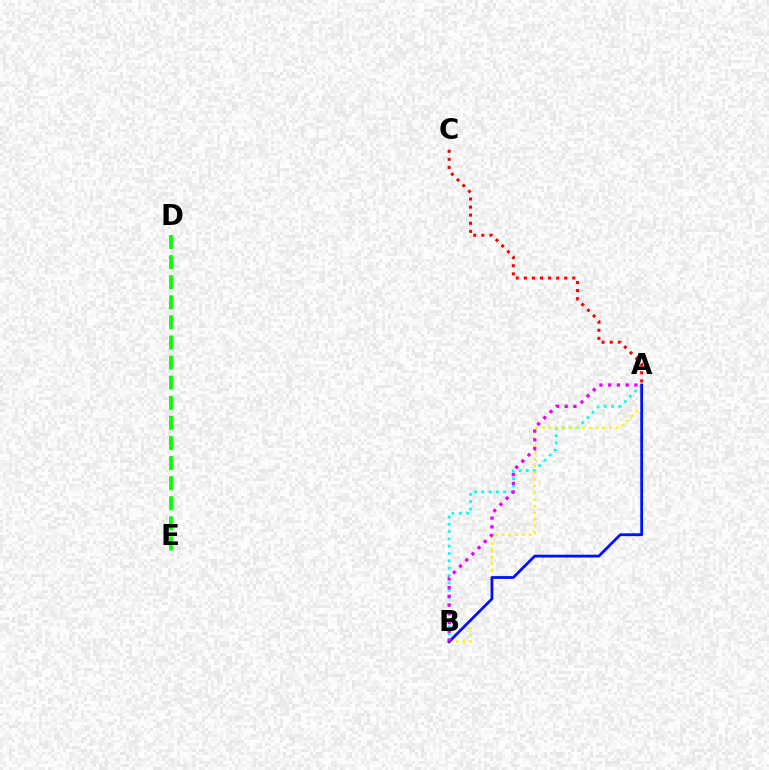{('A', 'C'): [{'color': '#ff0000', 'line_style': 'dotted', 'thickness': 2.2}], ('A', 'B'): [{'color': '#00fff6', 'line_style': 'dotted', 'thickness': 1.99}, {'color': '#fcf500', 'line_style': 'dotted', 'thickness': 1.82}, {'color': '#0010ff', 'line_style': 'solid', 'thickness': 2.01}, {'color': '#ee00ff', 'line_style': 'dotted', 'thickness': 2.37}], ('D', 'E'): [{'color': '#08ff00', 'line_style': 'dashed', 'thickness': 2.73}]}